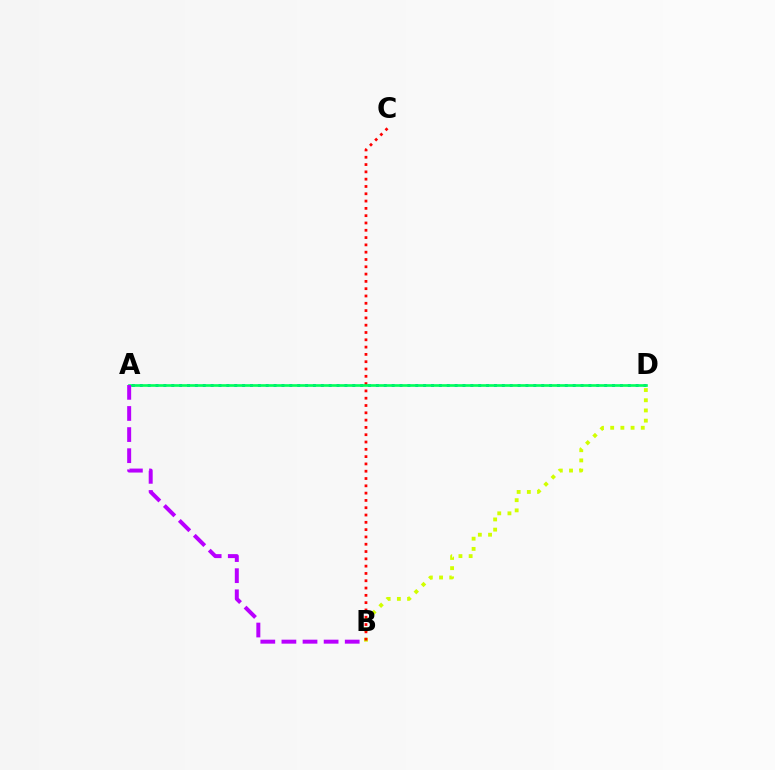{('B', 'D'): [{'color': '#d1ff00', 'line_style': 'dotted', 'thickness': 2.77}], ('A', 'D'): [{'color': '#0074ff', 'line_style': 'dotted', 'thickness': 2.14}, {'color': '#00ff5c', 'line_style': 'solid', 'thickness': 1.91}], ('B', 'C'): [{'color': '#ff0000', 'line_style': 'dotted', 'thickness': 1.98}], ('A', 'B'): [{'color': '#b900ff', 'line_style': 'dashed', 'thickness': 2.87}]}